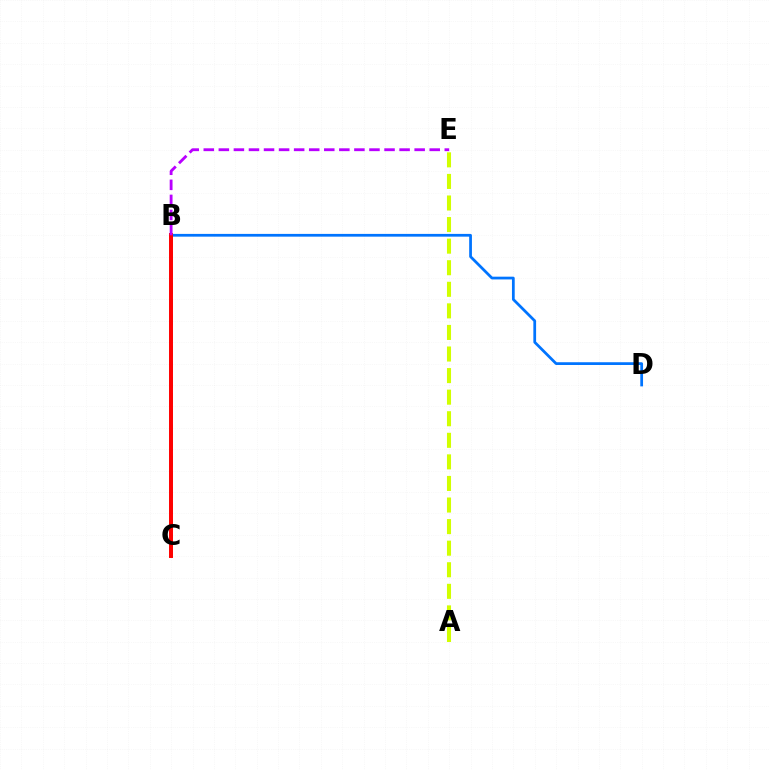{('A', 'E'): [{'color': '#d1ff00', 'line_style': 'dashed', 'thickness': 2.93}], ('B', 'C'): [{'color': '#00ff5c', 'line_style': 'dashed', 'thickness': 2.14}, {'color': '#ff0000', 'line_style': 'solid', 'thickness': 2.85}], ('B', 'D'): [{'color': '#0074ff', 'line_style': 'solid', 'thickness': 1.98}], ('B', 'E'): [{'color': '#b900ff', 'line_style': 'dashed', 'thickness': 2.05}]}